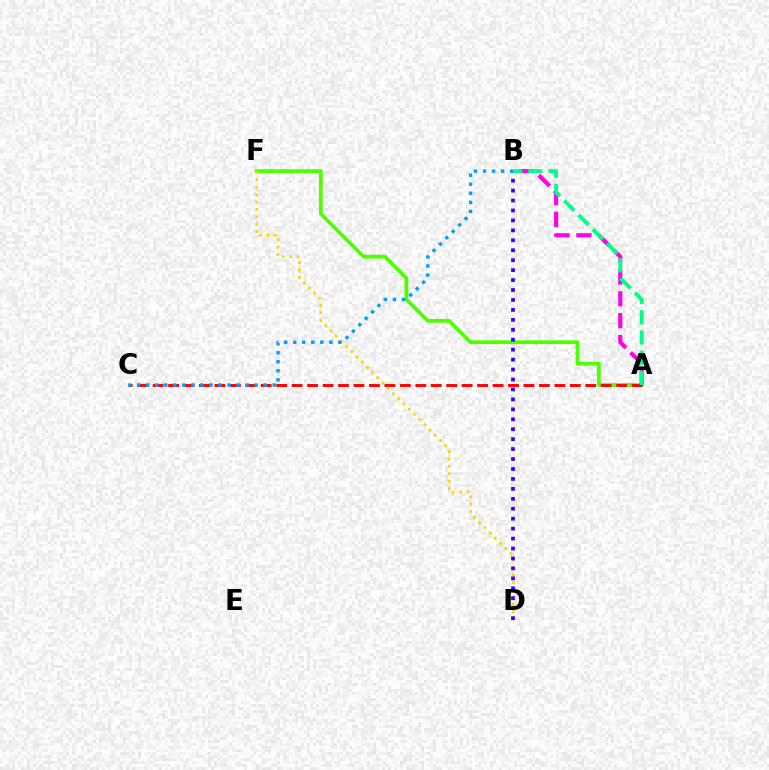{('A', 'F'): [{'color': '#4fff00', 'line_style': 'solid', 'thickness': 2.69}], ('A', 'C'): [{'color': '#ff0000', 'line_style': 'dashed', 'thickness': 2.1}], ('D', 'F'): [{'color': '#ffd500', 'line_style': 'dotted', 'thickness': 2.01}], ('A', 'B'): [{'color': '#ff00ed', 'line_style': 'dashed', 'thickness': 2.97}, {'color': '#00ff86', 'line_style': 'dashed', 'thickness': 2.75}], ('B', 'D'): [{'color': '#3700ff', 'line_style': 'dotted', 'thickness': 2.7}], ('B', 'C'): [{'color': '#009eff', 'line_style': 'dotted', 'thickness': 2.46}]}